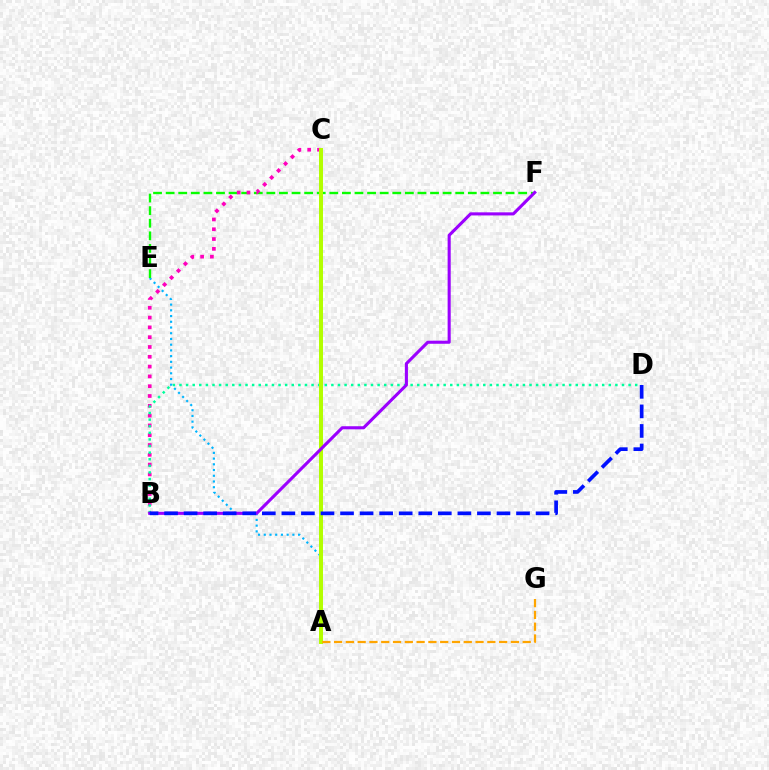{('A', 'C'): [{'color': '#ff0000', 'line_style': 'dashed', 'thickness': 1.77}, {'color': '#b3ff00', 'line_style': 'solid', 'thickness': 2.86}], ('A', 'E'): [{'color': '#00b5ff', 'line_style': 'dotted', 'thickness': 1.56}], ('E', 'F'): [{'color': '#08ff00', 'line_style': 'dashed', 'thickness': 1.71}], ('B', 'C'): [{'color': '#ff00bd', 'line_style': 'dotted', 'thickness': 2.66}], ('B', 'D'): [{'color': '#00ff9d', 'line_style': 'dotted', 'thickness': 1.79}, {'color': '#0010ff', 'line_style': 'dashed', 'thickness': 2.66}], ('A', 'G'): [{'color': '#ffa500', 'line_style': 'dashed', 'thickness': 1.6}], ('B', 'F'): [{'color': '#9b00ff', 'line_style': 'solid', 'thickness': 2.22}]}